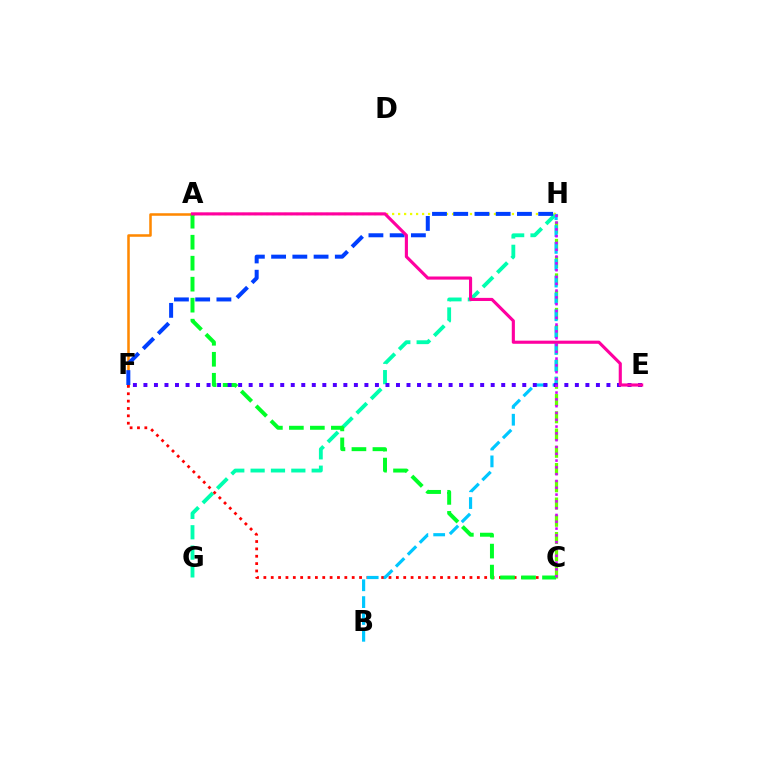{('G', 'H'): [{'color': '#00ffaf', 'line_style': 'dashed', 'thickness': 2.77}], ('A', 'F'): [{'color': '#ff8800', 'line_style': 'solid', 'thickness': 1.83}], ('C', 'F'): [{'color': '#ff0000', 'line_style': 'dotted', 'thickness': 2.0}], ('C', 'H'): [{'color': '#66ff00', 'line_style': 'dashed', 'thickness': 2.34}, {'color': '#d600ff', 'line_style': 'dotted', 'thickness': 1.85}], ('A', 'C'): [{'color': '#00ff27', 'line_style': 'dashed', 'thickness': 2.85}], ('A', 'H'): [{'color': '#eeff00', 'line_style': 'dotted', 'thickness': 1.63}], ('B', 'H'): [{'color': '#00c7ff', 'line_style': 'dashed', 'thickness': 2.29}], ('F', 'H'): [{'color': '#003fff', 'line_style': 'dashed', 'thickness': 2.88}], ('E', 'F'): [{'color': '#4f00ff', 'line_style': 'dotted', 'thickness': 2.86}], ('A', 'E'): [{'color': '#ff00a0', 'line_style': 'solid', 'thickness': 2.25}]}